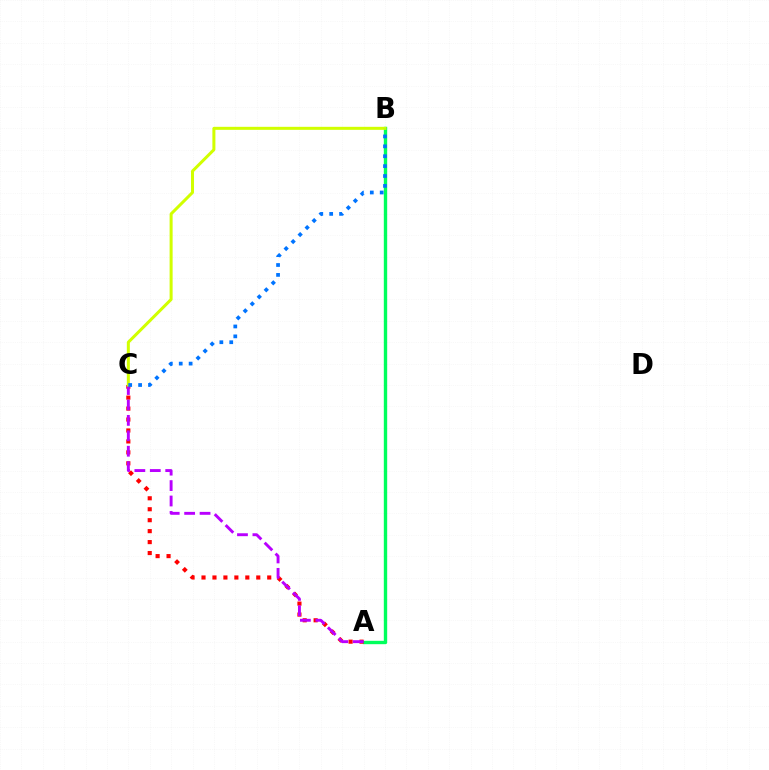{('A', 'B'): [{'color': '#00ff5c', 'line_style': 'solid', 'thickness': 2.42}], ('A', 'C'): [{'color': '#ff0000', 'line_style': 'dotted', 'thickness': 2.98}, {'color': '#b900ff', 'line_style': 'dashed', 'thickness': 2.1}], ('B', 'C'): [{'color': '#d1ff00', 'line_style': 'solid', 'thickness': 2.17}, {'color': '#0074ff', 'line_style': 'dotted', 'thickness': 2.69}]}